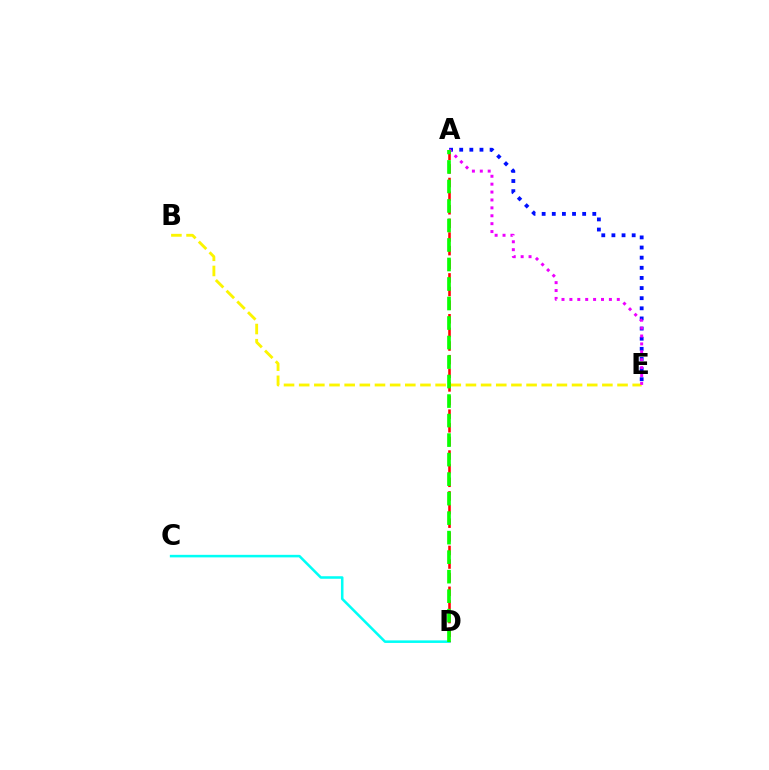{('A', 'D'): [{'color': '#ff0000', 'line_style': 'dashed', 'thickness': 1.85}, {'color': '#08ff00', 'line_style': 'dashed', 'thickness': 2.65}], ('B', 'E'): [{'color': '#fcf500', 'line_style': 'dashed', 'thickness': 2.06}], ('A', 'E'): [{'color': '#0010ff', 'line_style': 'dotted', 'thickness': 2.75}, {'color': '#ee00ff', 'line_style': 'dotted', 'thickness': 2.15}], ('C', 'D'): [{'color': '#00fff6', 'line_style': 'solid', 'thickness': 1.83}]}